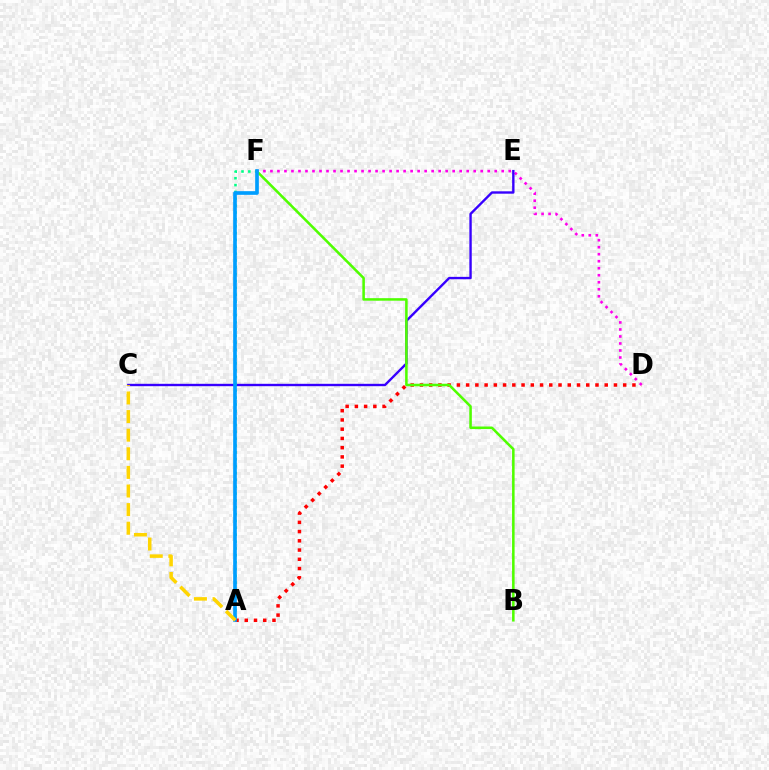{('A', 'D'): [{'color': '#ff0000', 'line_style': 'dotted', 'thickness': 2.51}], ('D', 'F'): [{'color': '#ff00ed', 'line_style': 'dotted', 'thickness': 1.9}], ('C', 'E'): [{'color': '#3700ff', 'line_style': 'solid', 'thickness': 1.72}], ('A', 'F'): [{'color': '#00ff86', 'line_style': 'dotted', 'thickness': 1.86}, {'color': '#009eff', 'line_style': 'solid', 'thickness': 2.63}], ('B', 'F'): [{'color': '#4fff00', 'line_style': 'solid', 'thickness': 1.83}], ('A', 'C'): [{'color': '#ffd500', 'line_style': 'dashed', 'thickness': 2.53}]}